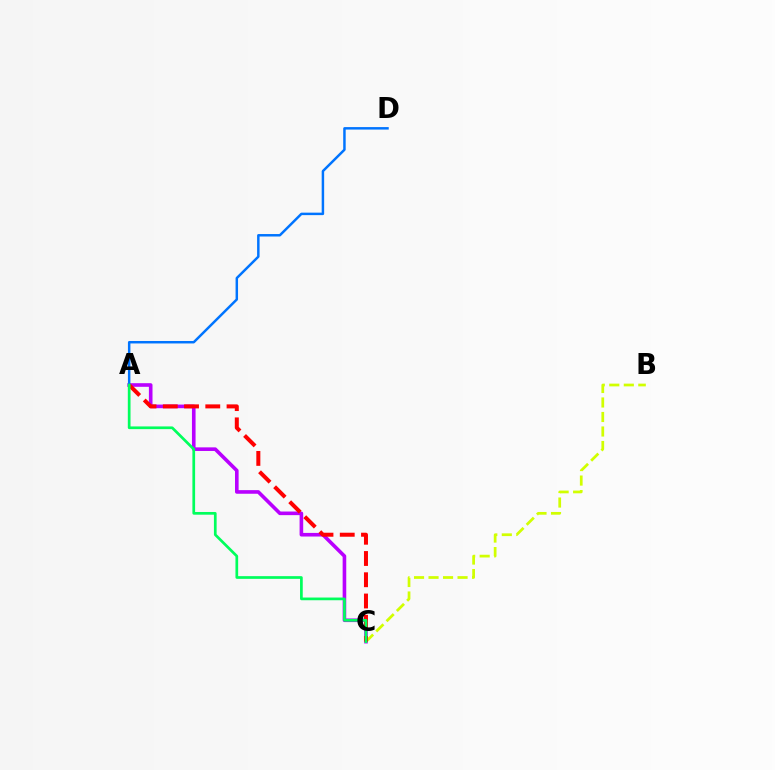{('B', 'C'): [{'color': '#d1ff00', 'line_style': 'dashed', 'thickness': 1.97}], ('A', 'C'): [{'color': '#b900ff', 'line_style': 'solid', 'thickness': 2.6}, {'color': '#ff0000', 'line_style': 'dashed', 'thickness': 2.89}, {'color': '#00ff5c', 'line_style': 'solid', 'thickness': 1.95}], ('A', 'D'): [{'color': '#0074ff', 'line_style': 'solid', 'thickness': 1.78}]}